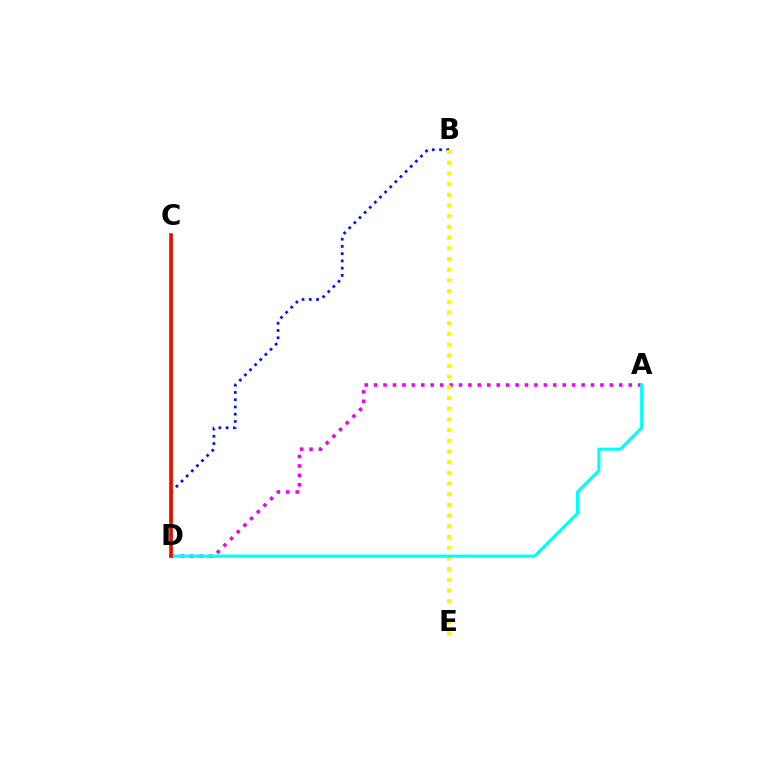{('A', 'D'): [{'color': '#ee00ff', 'line_style': 'dotted', 'thickness': 2.56}, {'color': '#00fff6', 'line_style': 'solid', 'thickness': 2.22}], ('B', 'D'): [{'color': '#0010ff', 'line_style': 'dotted', 'thickness': 1.97}], ('C', 'D'): [{'color': '#08ff00', 'line_style': 'solid', 'thickness': 1.81}, {'color': '#ff0000', 'line_style': 'solid', 'thickness': 2.57}], ('B', 'E'): [{'color': '#fcf500', 'line_style': 'dotted', 'thickness': 2.91}]}